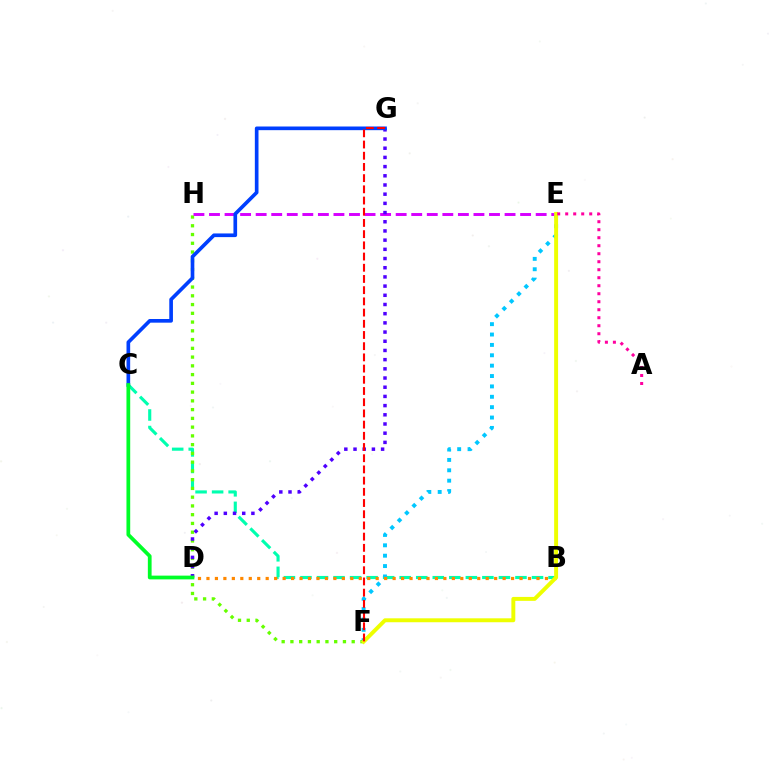{('B', 'C'): [{'color': '#00ffaf', 'line_style': 'dashed', 'thickness': 2.25}], ('F', 'H'): [{'color': '#66ff00', 'line_style': 'dotted', 'thickness': 2.38}], ('E', 'F'): [{'color': '#00c7ff', 'line_style': 'dotted', 'thickness': 2.82}, {'color': '#eeff00', 'line_style': 'solid', 'thickness': 2.83}], ('E', 'H'): [{'color': '#d600ff', 'line_style': 'dashed', 'thickness': 2.11}], ('D', 'G'): [{'color': '#4f00ff', 'line_style': 'dotted', 'thickness': 2.5}], ('C', 'G'): [{'color': '#003fff', 'line_style': 'solid', 'thickness': 2.64}], ('B', 'D'): [{'color': '#ff8800', 'line_style': 'dotted', 'thickness': 2.3}], ('C', 'D'): [{'color': '#00ff27', 'line_style': 'solid', 'thickness': 2.7}], ('F', 'G'): [{'color': '#ff0000', 'line_style': 'dashed', 'thickness': 1.52}], ('A', 'E'): [{'color': '#ff00a0', 'line_style': 'dotted', 'thickness': 2.17}]}